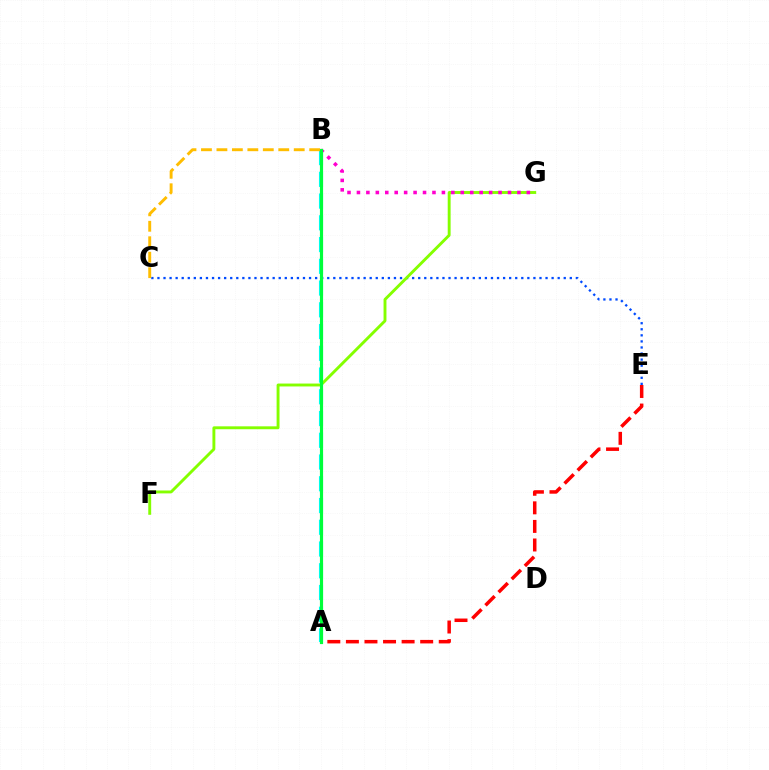{('A', 'B'): [{'color': '#7200ff', 'line_style': 'dotted', 'thickness': 2.03}, {'color': '#00fff6', 'line_style': 'dashed', 'thickness': 2.95}, {'color': '#00ff39', 'line_style': 'solid', 'thickness': 2.28}], ('A', 'E'): [{'color': '#ff0000', 'line_style': 'dashed', 'thickness': 2.52}], ('C', 'E'): [{'color': '#004bff', 'line_style': 'dotted', 'thickness': 1.65}], ('F', 'G'): [{'color': '#84ff00', 'line_style': 'solid', 'thickness': 2.09}], ('B', 'G'): [{'color': '#ff00cf', 'line_style': 'dotted', 'thickness': 2.56}], ('B', 'C'): [{'color': '#ffbd00', 'line_style': 'dashed', 'thickness': 2.1}]}